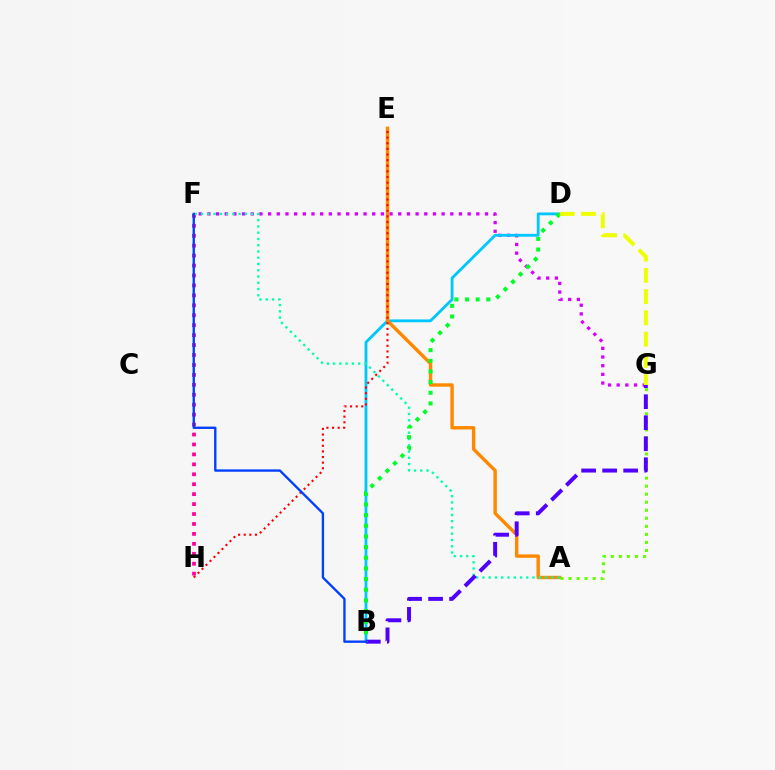{('F', 'G'): [{'color': '#d600ff', 'line_style': 'dotted', 'thickness': 2.36}], ('B', 'D'): [{'color': '#00c7ff', 'line_style': 'solid', 'thickness': 2.04}, {'color': '#00ff27', 'line_style': 'dotted', 'thickness': 2.9}], ('A', 'E'): [{'color': '#ff8800', 'line_style': 'solid', 'thickness': 2.45}], ('F', 'H'): [{'color': '#ff00a0', 'line_style': 'dotted', 'thickness': 2.7}], ('A', 'G'): [{'color': '#66ff00', 'line_style': 'dotted', 'thickness': 2.18}], ('A', 'F'): [{'color': '#00ffaf', 'line_style': 'dotted', 'thickness': 1.7}], ('B', 'G'): [{'color': '#4f00ff', 'line_style': 'dashed', 'thickness': 2.85}], ('E', 'H'): [{'color': '#ff0000', 'line_style': 'dotted', 'thickness': 1.53}], ('D', 'G'): [{'color': '#eeff00', 'line_style': 'dashed', 'thickness': 2.89}], ('B', 'F'): [{'color': '#003fff', 'line_style': 'solid', 'thickness': 1.69}]}